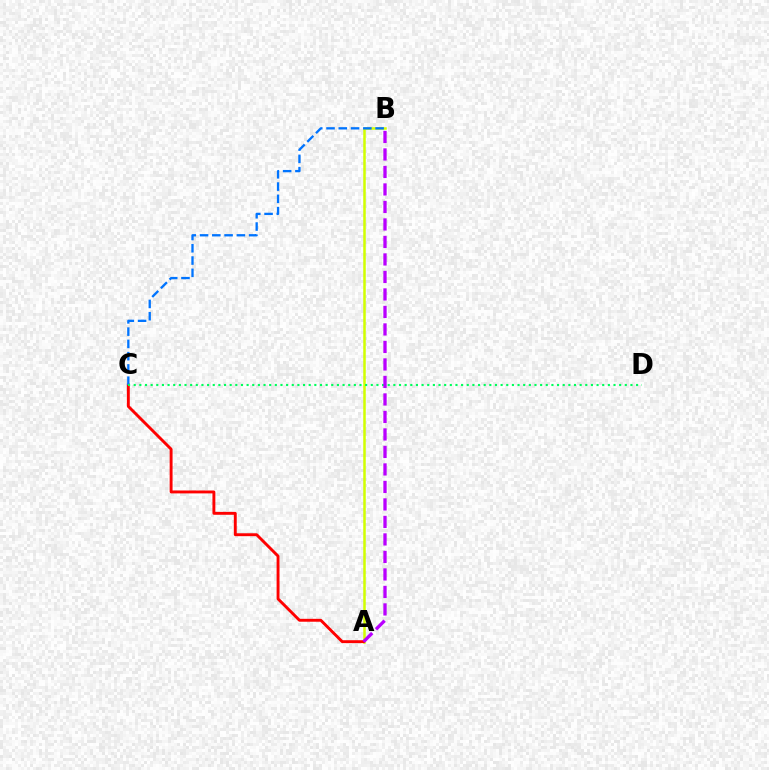{('A', 'B'): [{'color': '#d1ff00', 'line_style': 'solid', 'thickness': 1.81}, {'color': '#b900ff', 'line_style': 'dashed', 'thickness': 2.38}], ('A', 'C'): [{'color': '#ff0000', 'line_style': 'solid', 'thickness': 2.09}], ('B', 'C'): [{'color': '#0074ff', 'line_style': 'dashed', 'thickness': 1.67}], ('C', 'D'): [{'color': '#00ff5c', 'line_style': 'dotted', 'thickness': 1.53}]}